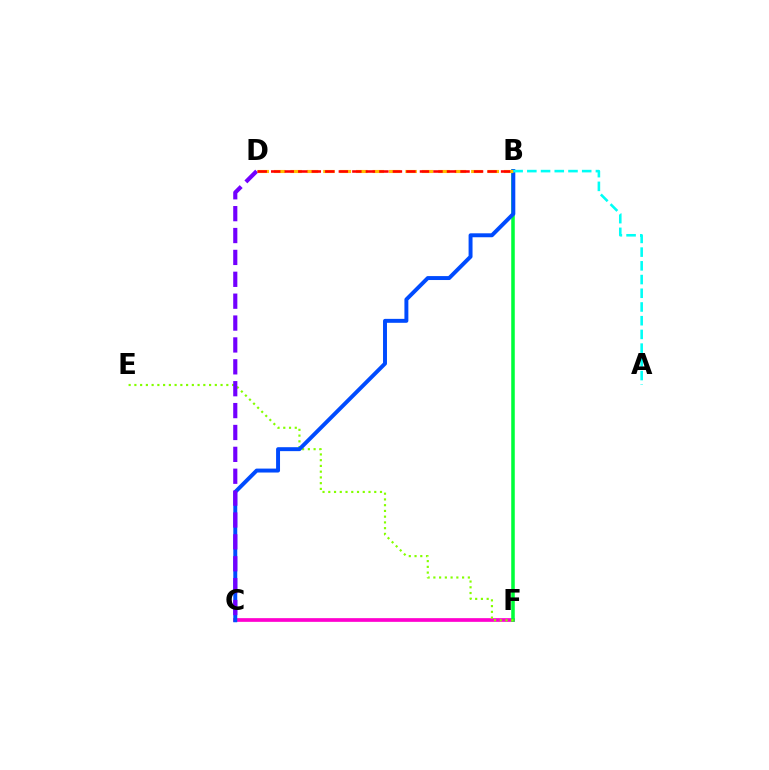{('C', 'F'): [{'color': '#ff00cf', 'line_style': 'solid', 'thickness': 2.66}], ('B', 'F'): [{'color': '#00ff39', 'line_style': 'solid', 'thickness': 2.55}], ('E', 'F'): [{'color': '#84ff00', 'line_style': 'dotted', 'thickness': 1.56}], ('B', 'C'): [{'color': '#004bff', 'line_style': 'solid', 'thickness': 2.84}], ('C', 'D'): [{'color': '#7200ff', 'line_style': 'dashed', 'thickness': 2.97}], ('B', 'D'): [{'color': '#ffbd00', 'line_style': 'dashed', 'thickness': 2.23}, {'color': '#ff0000', 'line_style': 'dashed', 'thickness': 1.84}], ('A', 'B'): [{'color': '#00fff6', 'line_style': 'dashed', 'thickness': 1.86}]}